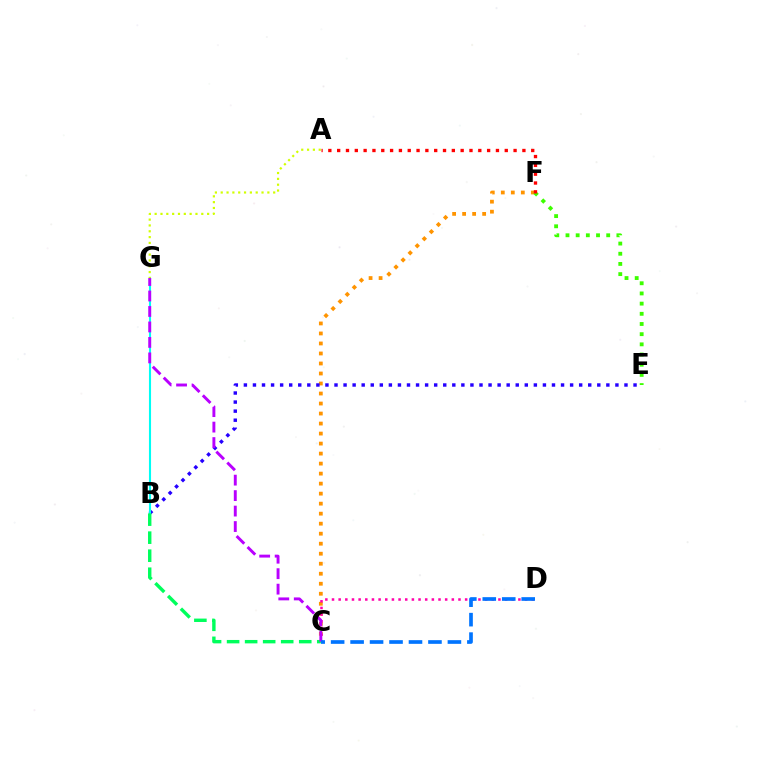{('C', 'F'): [{'color': '#ff9400', 'line_style': 'dotted', 'thickness': 2.72}], ('E', 'F'): [{'color': '#3dff00', 'line_style': 'dotted', 'thickness': 2.77}], ('B', 'E'): [{'color': '#2500ff', 'line_style': 'dotted', 'thickness': 2.46}], ('B', 'G'): [{'color': '#00fff6', 'line_style': 'solid', 'thickness': 1.51}], ('C', 'D'): [{'color': '#ff00ac', 'line_style': 'dotted', 'thickness': 1.81}, {'color': '#0074ff', 'line_style': 'dashed', 'thickness': 2.64}], ('A', 'G'): [{'color': '#d1ff00', 'line_style': 'dotted', 'thickness': 1.58}], ('A', 'F'): [{'color': '#ff0000', 'line_style': 'dotted', 'thickness': 2.4}], ('B', 'C'): [{'color': '#00ff5c', 'line_style': 'dashed', 'thickness': 2.45}], ('C', 'G'): [{'color': '#b900ff', 'line_style': 'dashed', 'thickness': 2.1}]}